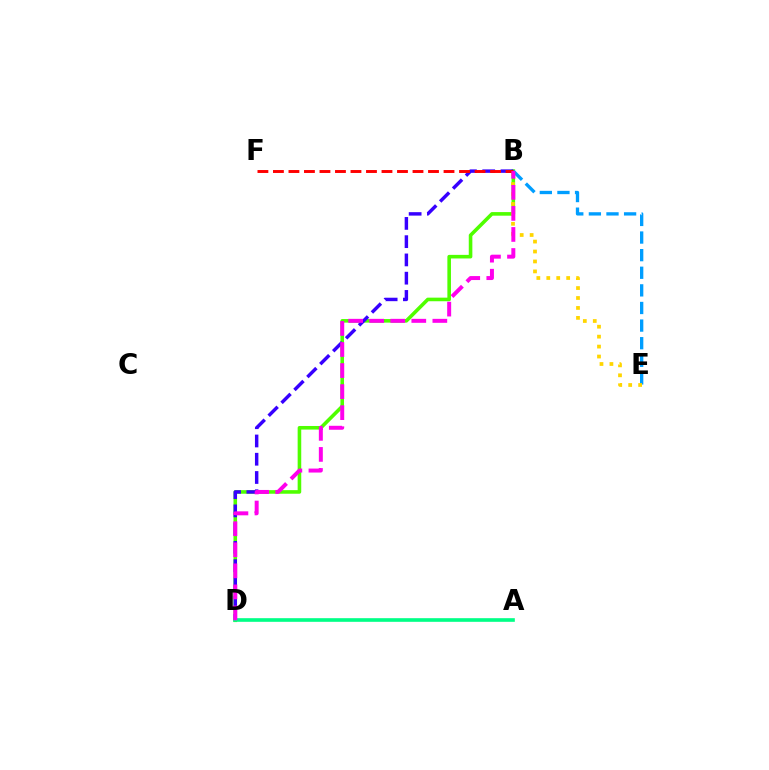{('B', 'D'): [{'color': '#4fff00', 'line_style': 'solid', 'thickness': 2.59}, {'color': '#3700ff', 'line_style': 'dashed', 'thickness': 2.48}, {'color': '#ff00ed', 'line_style': 'dashed', 'thickness': 2.86}], ('B', 'E'): [{'color': '#009eff', 'line_style': 'dashed', 'thickness': 2.39}, {'color': '#ffd500', 'line_style': 'dotted', 'thickness': 2.7}], ('A', 'D'): [{'color': '#00ff86', 'line_style': 'solid', 'thickness': 2.62}], ('B', 'F'): [{'color': '#ff0000', 'line_style': 'dashed', 'thickness': 2.11}]}